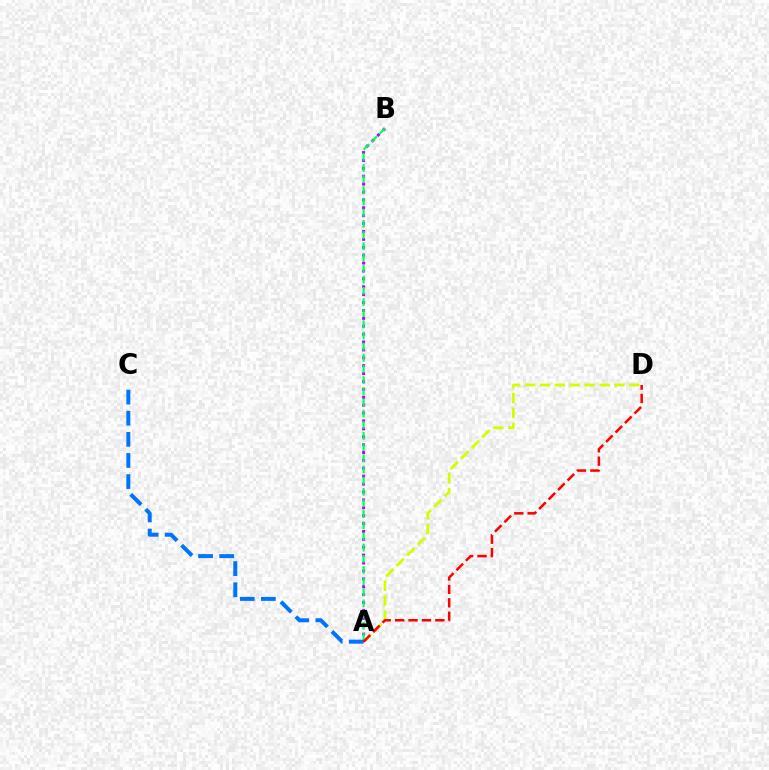{('A', 'D'): [{'color': '#d1ff00', 'line_style': 'dashed', 'thickness': 2.02}, {'color': '#ff0000', 'line_style': 'dashed', 'thickness': 1.82}], ('A', 'B'): [{'color': '#b900ff', 'line_style': 'dotted', 'thickness': 2.14}, {'color': '#00ff5c', 'line_style': 'dashed', 'thickness': 1.52}], ('A', 'C'): [{'color': '#0074ff', 'line_style': 'dashed', 'thickness': 2.87}]}